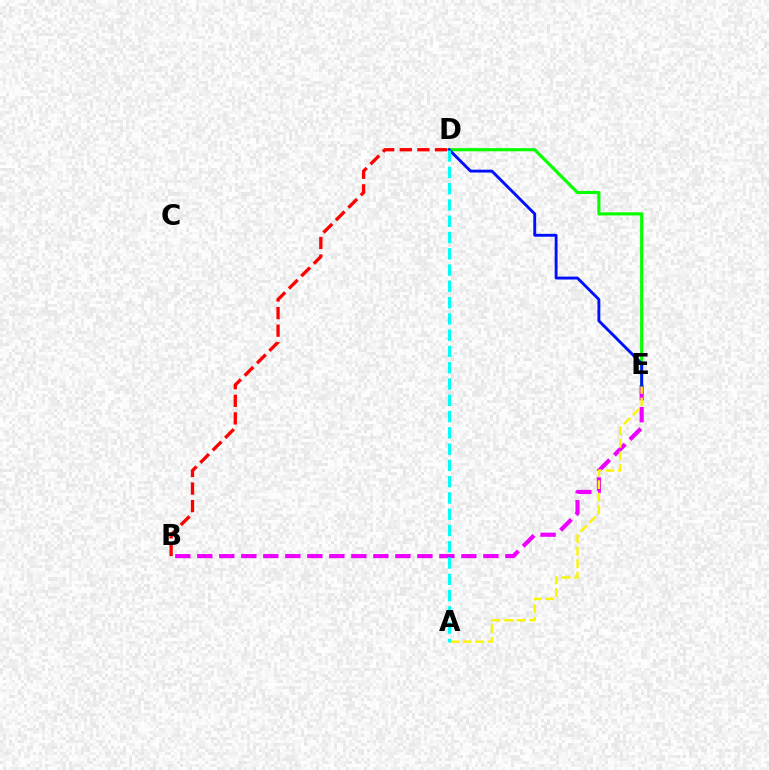{('B', 'E'): [{'color': '#ee00ff', 'line_style': 'dashed', 'thickness': 2.99}], ('A', 'E'): [{'color': '#fcf500', 'line_style': 'dashed', 'thickness': 1.71}], ('D', 'E'): [{'color': '#08ff00', 'line_style': 'solid', 'thickness': 2.26}, {'color': '#0010ff', 'line_style': 'solid', 'thickness': 2.07}], ('A', 'D'): [{'color': '#00fff6', 'line_style': 'dashed', 'thickness': 2.21}], ('B', 'D'): [{'color': '#ff0000', 'line_style': 'dashed', 'thickness': 2.39}]}